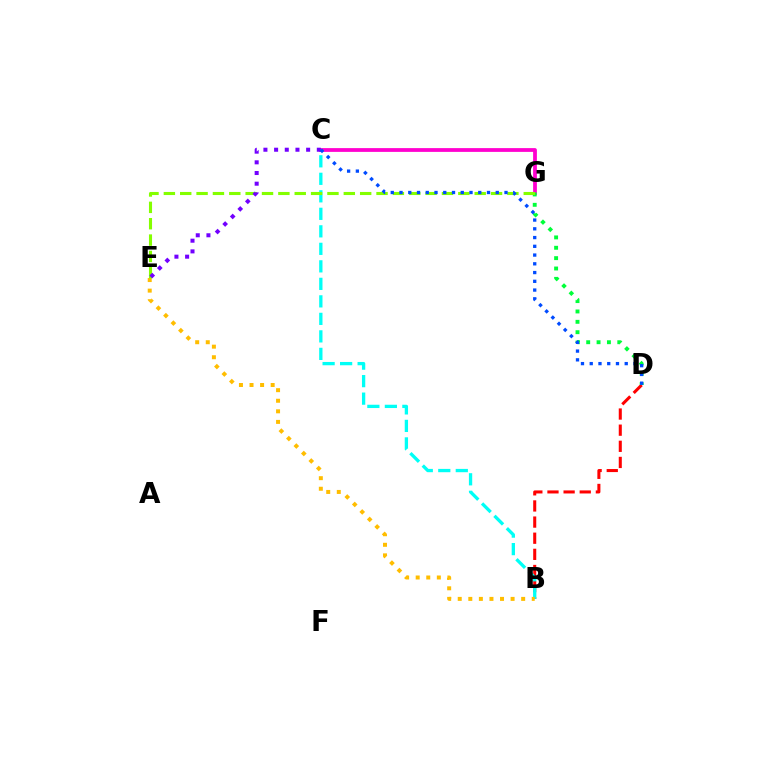{('B', 'D'): [{'color': '#ff0000', 'line_style': 'dashed', 'thickness': 2.19}], ('C', 'G'): [{'color': '#ff00cf', 'line_style': 'solid', 'thickness': 2.72}], ('D', 'G'): [{'color': '#00ff39', 'line_style': 'dotted', 'thickness': 2.82}], ('B', 'C'): [{'color': '#00fff6', 'line_style': 'dashed', 'thickness': 2.38}], ('B', 'E'): [{'color': '#ffbd00', 'line_style': 'dotted', 'thickness': 2.87}], ('E', 'G'): [{'color': '#84ff00', 'line_style': 'dashed', 'thickness': 2.22}], ('C', 'E'): [{'color': '#7200ff', 'line_style': 'dotted', 'thickness': 2.9}], ('C', 'D'): [{'color': '#004bff', 'line_style': 'dotted', 'thickness': 2.38}]}